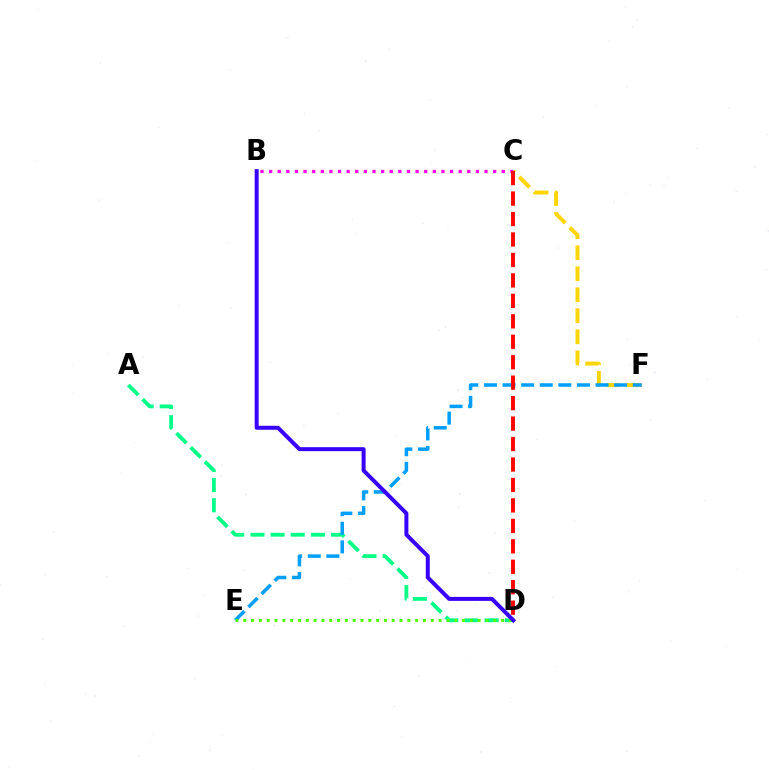{('A', 'D'): [{'color': '#00ff86', 'line_style': 'dashed', 'thickness': 2.74}], ('B', 'C'): [{'color': '#ff00ed', 'line_style': 'dotted', 'thickness': 2.34}], ('C', 'F'): [{'color': '#ffd500', 'line_style': 'dashed', 'thickness': 2.85}], ('E', 'F'): [{'color': '#009eff', 'line_style': 'dashed', 'thickness': 2.53}], ('D', 'E'): [{'color': '#4fff00', 'line_style': 'dotted', 'thickness': 2.12}], ('B', 'D'): [{'color': '#3700ff', 'line_style': 'solid', 'thickness': 2.87}], ('C', 'D'): [{'color': '#ff0000', 'line_style': 'dashed', 'thickness': 2.78}]}